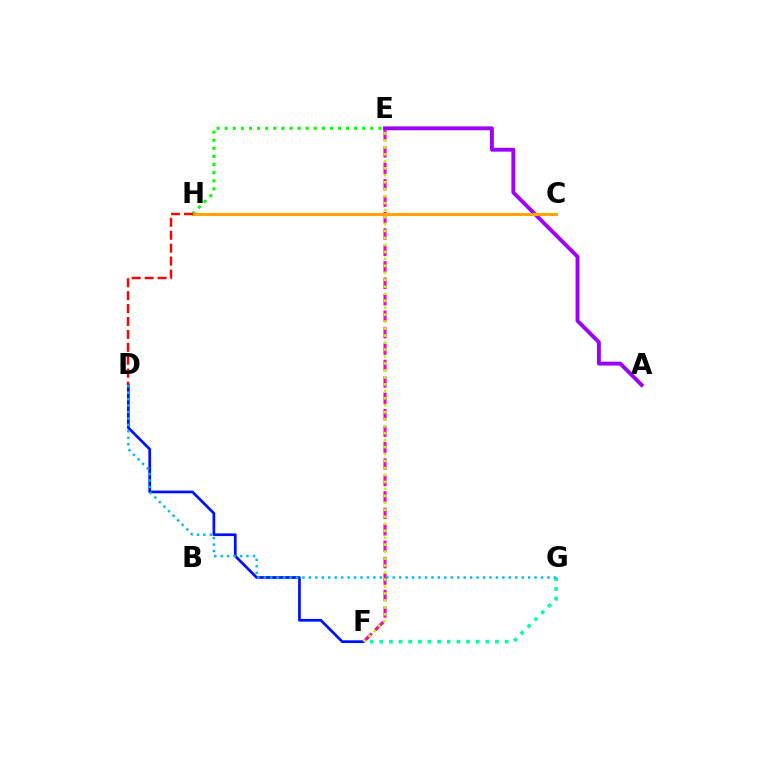{('F', 'G'): [{'color': '#00ff9d', 'line_style': 'dotted', 'thickness': 2.62}], ('E', 'H'): [{'color': '#08ff00', 'line_style': 'dotted', 'thickness': 2.2}], ('D', 'F'): [{'color': '#0010ff', 'line_style': 'solid', 'thickness': 1.97}], ('E', 'F'): [{'color': '#ff00bd', 'line_style': 'dashed', 'thickness': 2.23}, {'color': '#b3ff00', 'line_style': 'dotted', 'thickness': 1.89}], ('A', 'E'): [{'color': '#9b00ff', 'line_style': 'solid', 'thickness': 2.79}], ('D', 'G'): [{'color': '#00b5ff', 'line_style': 'dotted', 'thickness': 1.75}], ('C', 'H'): [{'color': '#ffa500', 'line_style': 'solid', 'thickness': 2.24}], ('D', 'H'): [{'color': '#ff0000', 'line_style': 'dashed', 'thickness': 1.76}]}